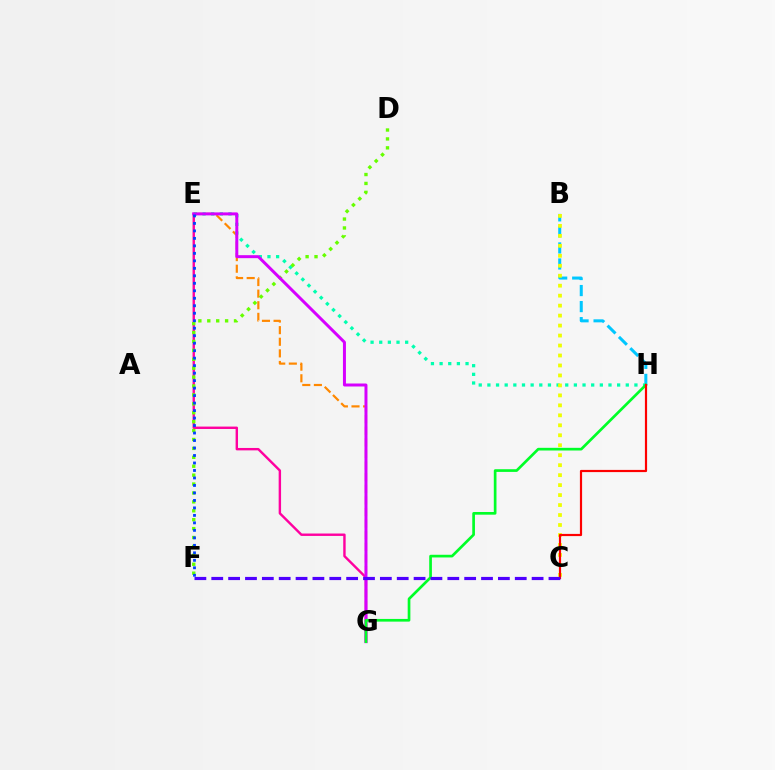{('E', 'G'): [{'color': '#ff00a0', 'line_style': 'solid', 'thickness': 1.74}, {'color': '#ff8800', 'line_style': 'dashed', 'thickness': 1.58}, {'color': '#d600ff', 'line_style': 'solid', 'thickness': 2.15}], ('B', 'H'): [{'color': '#00c7ff', 'line_style': 'dashed', 'thickness': 2.18}], ('E', 'H'): [{'color': '#00ffaf', 'line_style': 'dotted', 'thickness': 2.35}], ('D', 'F'): [{'color': '#66ff00', 'line_style': 'dotted', 'thickness': 2.42}], ('B', 'C'): [{'color': '#eeff00', 'line_style': 'dotted', 'thickness': 2.71}], ('G', 'H'): [{'color': '#00ff27', 'line_style': 'solid', 'thickness': 1.93}], ('E', 'F'): [{'color': '#003fff', 'line_style': 'dotted', 'thickness': 2.03}], ('C', 'H'): [{'color': '#ff0000', 'line_style': 'solid', 'thickness': 1.57}], ('C', 'F'): [{'color': '#4f00ff', 'line_style': 'dashed', 'thickness': 2.29}]}